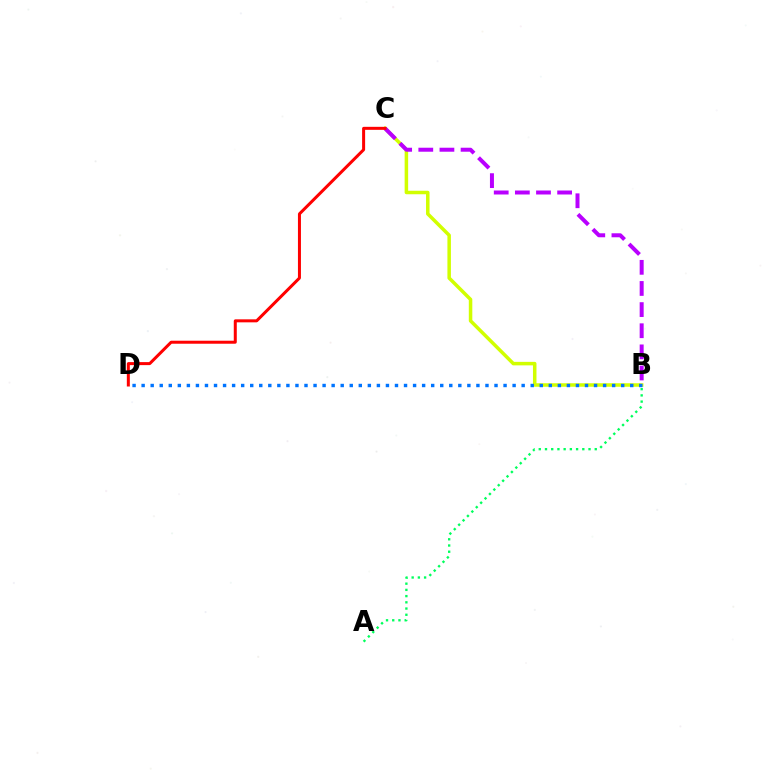{('B', 'C'): [{'color': '#d1ff00', 'line_style': 'solid', 'thickness': 2.53}, {'color': '#b900ff', 'line_style': 'dashed', 'thickness': 2.87}], ('A', 'B'): [{'color': '#00ff5c', 'line_style': 'dotted', 'thickness': 1.69}], ('B', 'D'): [{'color': '#0074ff', 'line_style': 'dotted', 'thickness': 2.46}], ('C', 'D'): [{'color': '#ff0000', 'line_style': 'solid', 'thickness': 2.17}]}